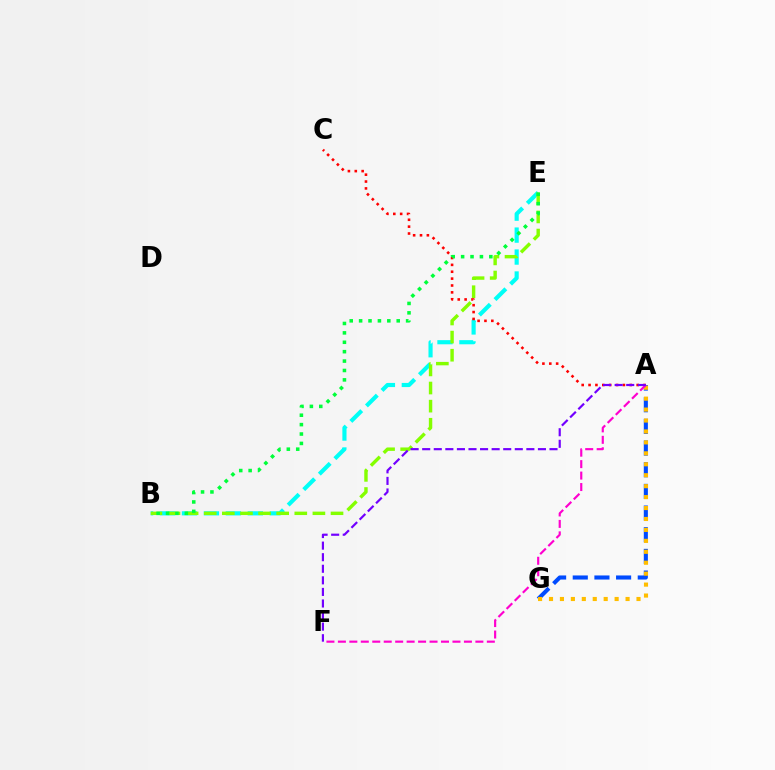{('B', 'E'): [{'color': '#00fff6', 'line_style': 'dashed', 'thickness': 2.98}, {'color': '#84ff00', 'line_style': 'dashed', 'thickness': 2.46}, {'color': '#00ff39', 'line_style': 'dotted', 'thickness': 2.55}], ('A', 'G'): [{'color': '#004bff', 'line_style': 'dashed', 'thickness': 2.94}, {'color': '#ffbd00', 'line_style': 'dotted', 'thickness': 2.97}], ('A', 'C'): [{'color': '#ff0000', 'line_style': 'dotted', 'thickness': 1.87}], ('A', 'F'): [{'color': '#ff00cf', 'line_style': 'dashed', 'thickness': 1.56}, {'color': '#7200ff', 'line_style': 'dashed', 'thickness': 1.57}]}